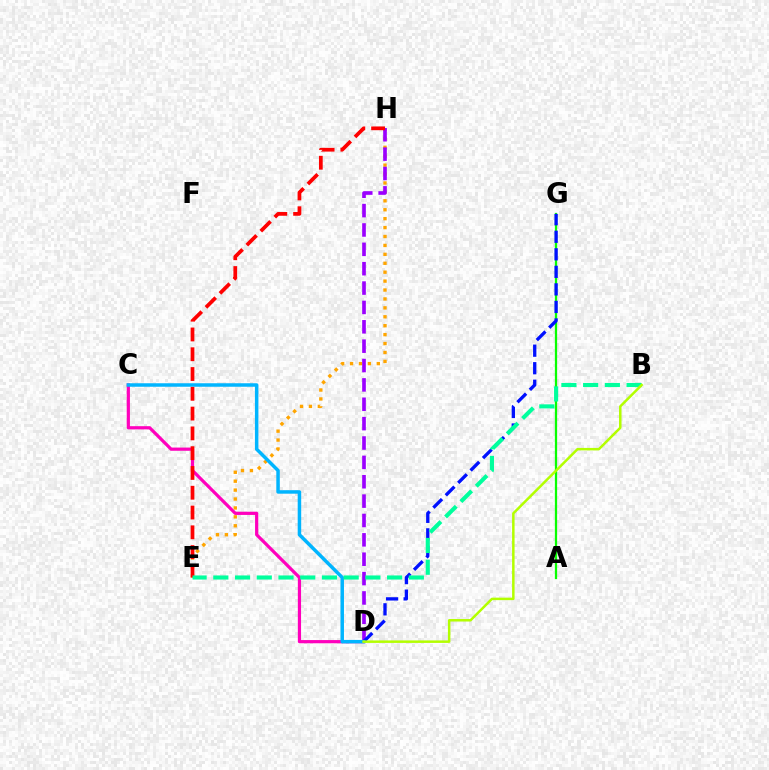{('E', 'H'): [{'color': '#ffa500', 'line_style': 'dotted', 'thickness': 2.42}, {'color': '#ff0000', 'line_style': 'dashed', 'thickness': 2.69}], ('A', 'G'): [{'color': '#08ff00', 'line_style': 'solid', 'thickness': 1.62}], ('C', 'D'): [{'color': '#ff00bd', 'line_style': 'solid', 'thickness': 2.31}, {'color': '#00b5ff', 'line_style': 'solid', 'thickness': 2.51}], ('D', 'H'): [{'color': '#9b00ff', 'line_style': 'dashed', 'thickness': 2.63}], ('D', 'G'): [{'color': '#0010ff', 'line_style': 'dashed', 'thickness': 2.38}], ('B', 'E'): [{'color': '#00ff9d', 'line_style': 'dashed', 'thickness': 2.95}], ('B', 'D'): [{'color': '#b3ff00', 'line_style': 'solid', 'thickness': 1.8}]}